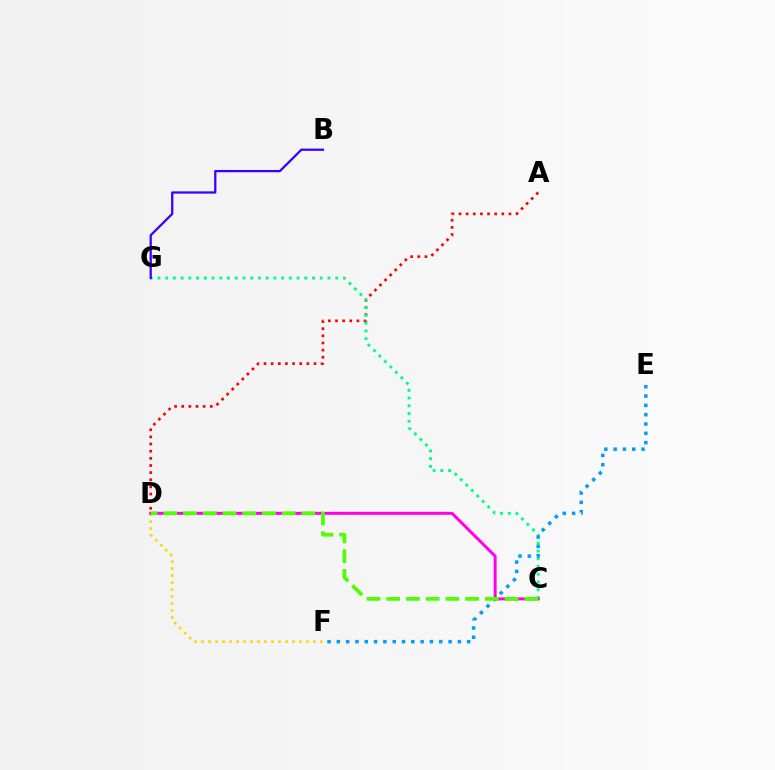{('D', 'F'): [{'color': '#ffd500', 'line_style': 'dotted', 'thickness': 1.9}], ('A', 'D'): [{'color': '#ff0000', 'line_style': 'dotted', 'thickness': 1.94}], ('C', 'G'): [{'color': '#00ff86', 'line_style': 'dotted', 'thickness': 2.1}], ('E', 'F'): [{'color': '#009eff', 'line_style': 'dotted', 'thickness': 2.53}], ('C', 'D'): [{'color': '#ff00ed', 'line_style': 'solid', 'thickness': 2.15}, {'color': '#4fff00', 'line_style': 'dashed', 'thickness': 2.68}], ('B', 'G'): [{'color': '#3700ff', 'line_style': 'solid', 'thickness': 1.63}]}